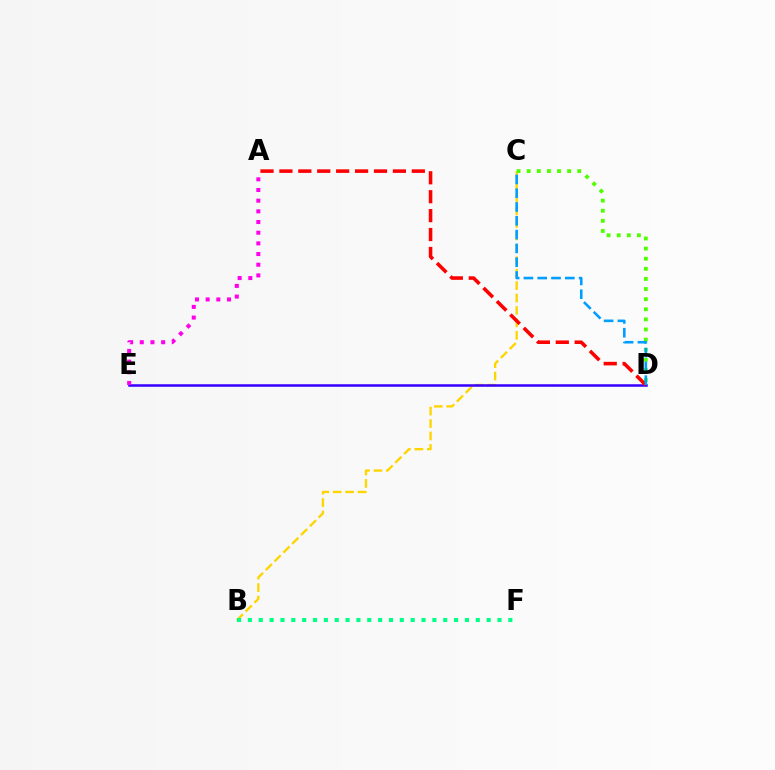{('B', 'C'): [{'color': '#ffd500', 'line_style': 'dashed', 'thickness': 1.69}], ('C', 'D'): [{'color': '#4fff00', 'line_style': 'dotted', 'thickness': 2.75}, {'color': '#009eff', 'line_style': 'dashed', 'thickness': 1.87}], ('D', 'E'): [{'color': '#3700ff', 'line_style': 'solid', 'thickness': 1.82}], ('A', 'E'): [{'color': '#ff00ed', 'line_style': 'dotted', 'thickness': 2.9}], ('A', 'D'): [{'color': '#ff0000', 'line_style': 'dashed', 'thickness': 2.57}], ('B', 'F'): [{'color': '#00ff86', 'line_style': 'dotted', 'thickness': 2.95}]}